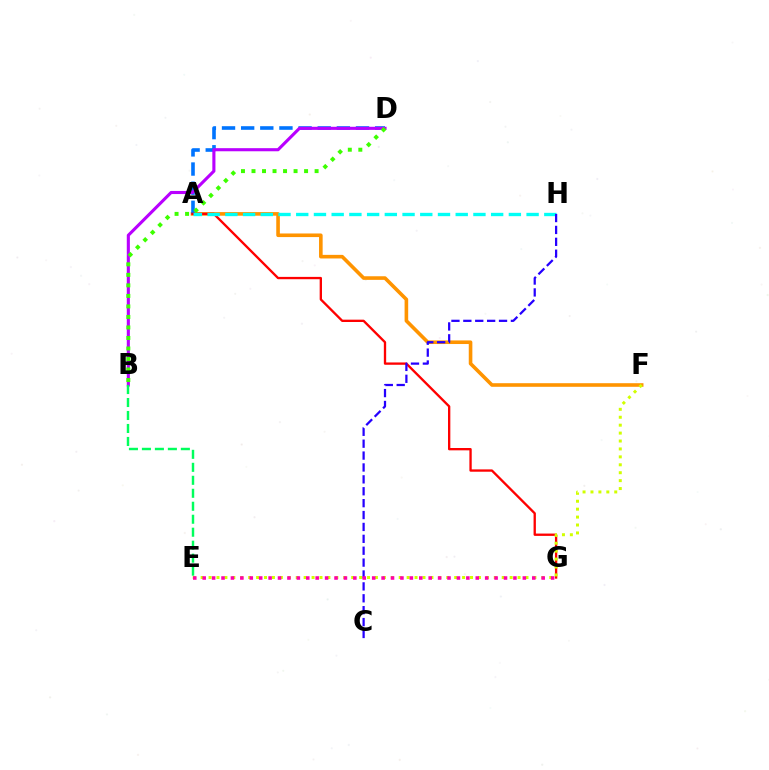{('A', 'F'): [{'color': '#ff9400', 'line_style': 'solid', 'thickness': 2.6}], ('A', 'D'): [{'color': '#0074ff', 'line_style': 'dashed', 'thickness': 2.6}], ('A', 'G'): [{'color': '#ff0000', 'line_style': 'solid', 'thickness': 1.68}], ('B', 'D'): [{'color': '#b900ff', 'line_style': 'solid', 'thickness': 2.23}, {'color': '#3dff00', 'line_style': 'dotted', 'thickness': 2.86}], ('A', 'H'): [{'color': '#00fff6', 'line_style': 'dashed', 'thickness': 2.41}], ('B', 'E'): [{'color': '#00ff5c', 'line_style': 'dashed', 'thickness': 1.76}], ('E', 'F'): [{'color': '#d1ff00', 'line_style': 'dotted', 'thickness': 2.15}], ('C', 'H'): [{'color': '#2500ff', 'line_style': 'dashed', 'thickness': 1.62}], ('E', 'G'): [{'color': '#ff00ac', 'line_style': 'dotted', 'thickness': 2.56}]}